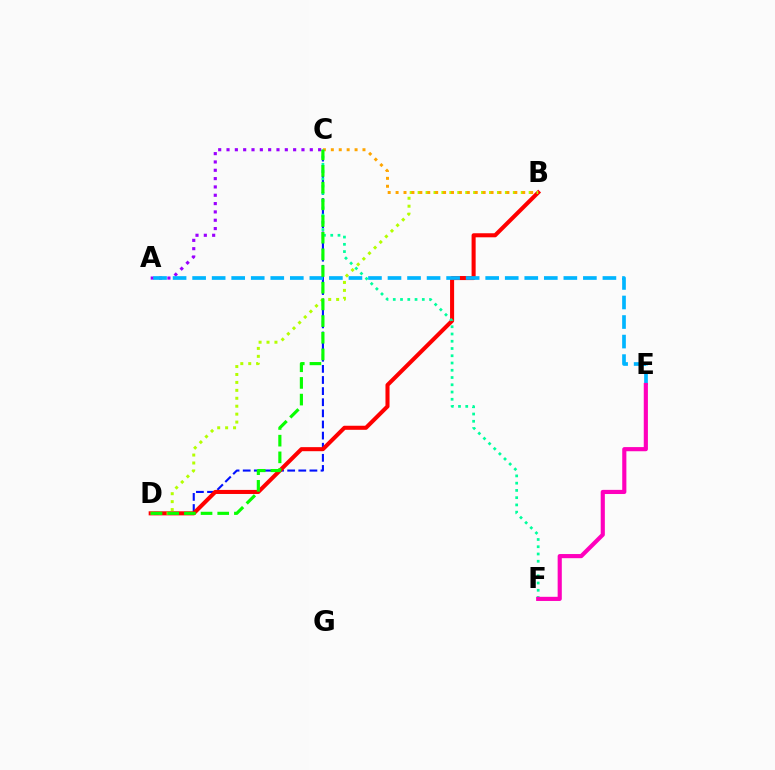{('C', 'D'): [{'color': '#0010ff', 'line_style': 'dashed', 'thickness': 1.51}, {'color': '#08ff00', 'line_style': 'dashed', 'thickness': 2.27}], ('A', 'C'): [{'color': '#9b00ff', 'line_style': 'dotted', 'thickness': 2.26}], ('B', 'D'): [{'color': '#ff0000', 'line_style': 'solid', 'thickness': 2.92}, {'color': '#b3ff00', 'line_style': 'dotted', 'thickness': 2.16}], ('B', 'C'): [{'color': '#ffa500', 'line_style': 'dotted', 'thickness': 2.15}], ('A', 'E'): [{'color': '#00b5ff', 'line_style': 'dashed', 'thickness': 2.65}], ('C', 'F'): [{'color': '#00ff9d', 'line_style': 'dotted', 'thickness': 1.97}], ('E', 'F'): [{'color': '#ff00bd', 'line_style': 'solid', 'thickness': 2.99}]}